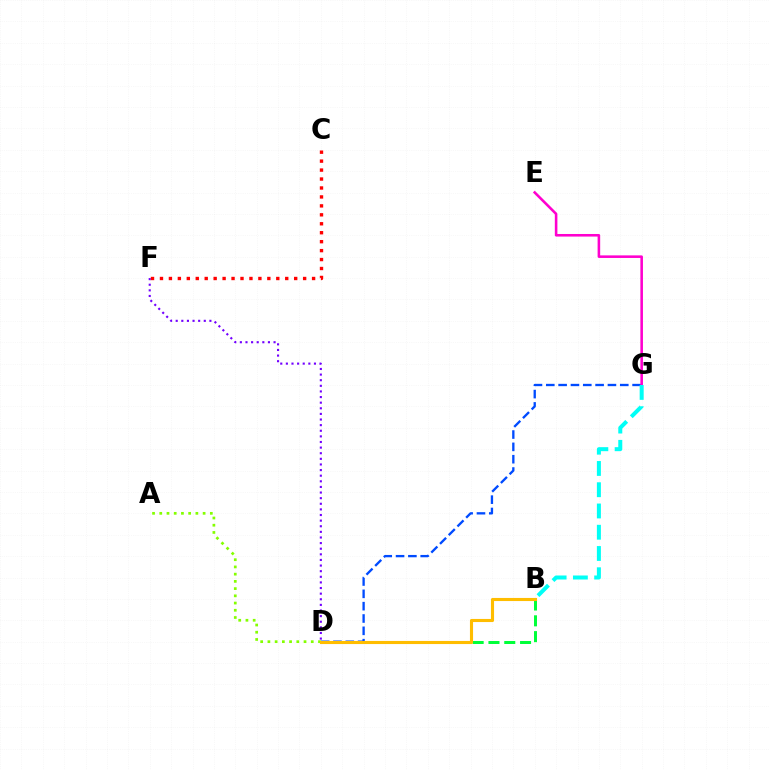{('D', 'G'): [{'color': '#004bff', 'line_style': 'dashed', 'thickness': 1.67}], ('E', 'G'): [{'color': '#ff00cf', 'line_style': 'solid', 'thickness': 1.86}], ('B', 'G'): [{'color': '#00fff6', 'line_style': 'dashed', 'thickness': 2.89}], ('D', 'F'): [{'color': '#7200ff', 'line_style': 'dotted', 'thickness': 1.53}], ('A', 'D'): [{'color': '#84ff00', 'line_style': 'dotted', 'thickness': 1.96}], ('C', 'F'): [{'color': '#ff0000', 'line_style': 'dotted', 'thickness': 2.43}], ('B', 'D'): [{'color': '#00ff39', 'line_style': 'dashed', 'thickness': 2.15}, {'color': '#ffbd00', 'line_style': 'solid', 'thickness': 2.24}]}